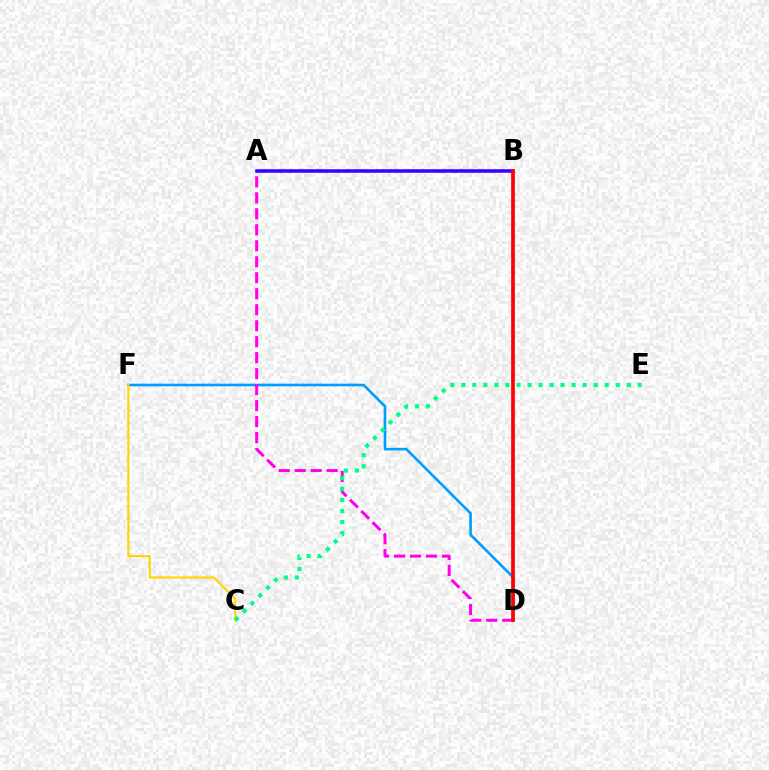{('A', 'B'): [{'color': '#4fff00', 'line_style': 'dotted', 'thickness': 1.53}, {'color': '#3700ff', 'line_style': 'solid', 'thickness': 2.54}], ('D', 'F'): [{'color': '#009eff', 'line_style': 'solid', 'thickness': 1.89}], ('A', 'D'): [{'color': '#ff00ed', 'line_style': 'dashed', 'thickness': 2.17}], ('C', 'F'): [{'color': '#ffd500', 'line_style': 'solid', 'thickness': 1.52}], ('C', 'E'): [{'color': '#00ff86', 'line_style': 'dotted', 'thickness': 3.0}], ('B', 'D'): [{'color': '#ff0000', 'line_style': 'solid', 'thickness': 2.67}]}